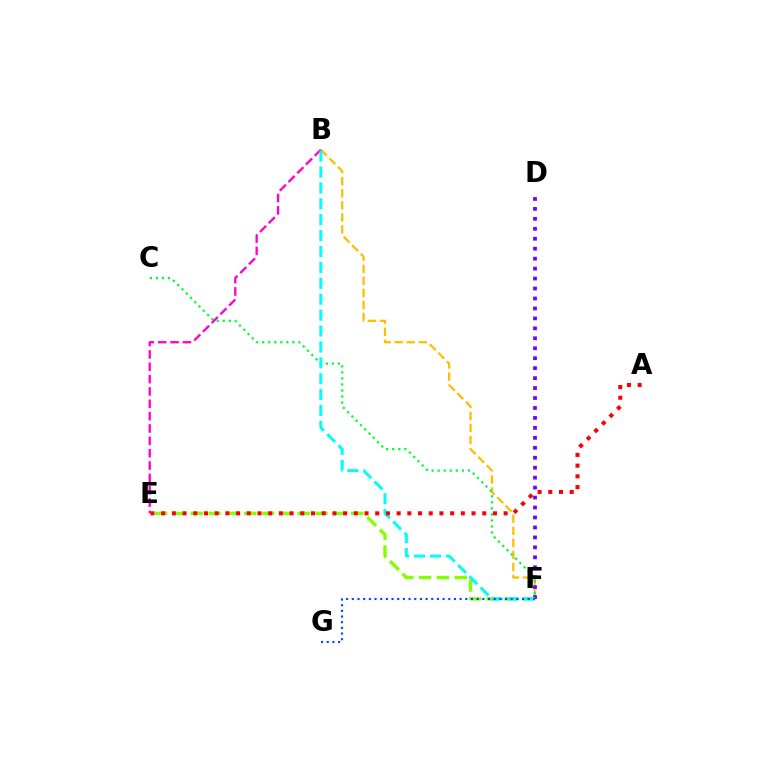{('B', 'F'): [{'color': '#ffbd00', 'line_style': 'dashed', 'thickness': 1.64}, {'color': '#00fff6', 'line_style': 'dashed', 'thickness': 2.16}], ('C', 'F'): [{'color': '#00ff39', 'line_style': 'dotted', 'thickness': 1.64}], ('B', 'E'): [{'color': '#ff00cf', 'line_style': 'dashed', 'thickness': 1.68}], ('D', 'F'): [{'color': '#7200ff', 'line_style': 'dotted', 'thickness': 2.7}], ('E', 'F'): [{'color': '#84ff00', 'line_style': 'dashed', 'thickness': 2.42}], ('A', 'E'): [{'color': '#ff0000', 'line_style': 'dotted', 'thickness': 2.91}], ('F', 'G'): [{'color': '#004bff', 'line_style': 'dotted', 'thickness': 1.54}]}